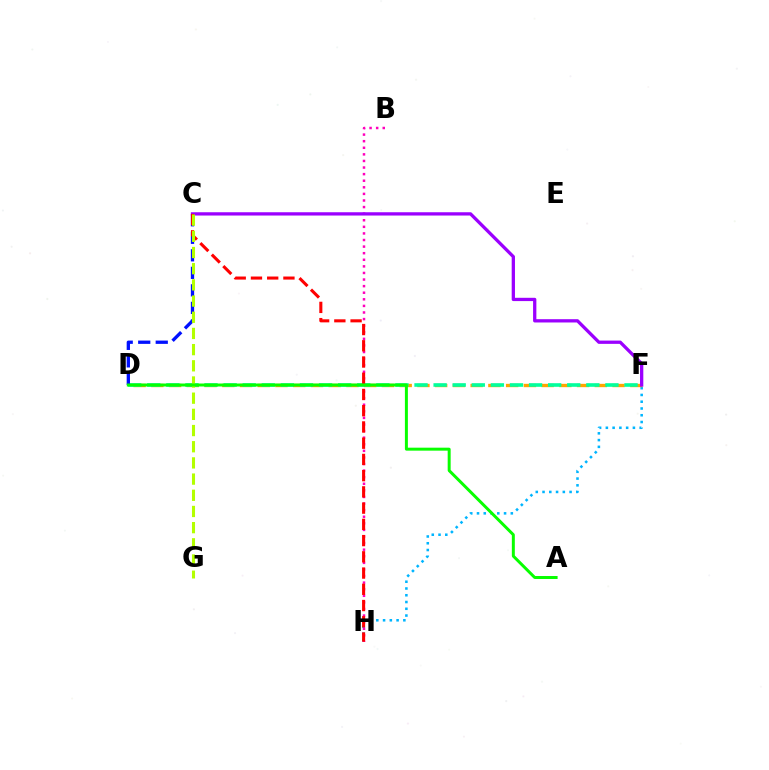{('F', 'H'): [{'color': '#00b5ff', 'line_style': 'dotted', 'thickness': 1.84}], ('D', 'F'): [{'color': '#ffa500', 'line_style': 'dashed', 'thickness': 2.41}, {'color': '#00ff9d', 'line_style': 'dashed', 'thickness': 2.59}], ('B', 'H'): [{'color': '#ff00bd', 'line_style': 'dotted', 'thickness': 1.79}], ('C', 'D'): [{'color': '#0010ff', 'line_style': 'dashed', 'thickness': 2.38}], ('C', 'F'): [{'color': '#9b00ff', 'line_style': 'solid', 'thickness': 2.36}], ('C', 'H'): [{'color': '#ff0000', 'line_style': 'dashed', 'thickness': 2.21}], ('C', 'G'): [{'color': '#b3ff00', 'line_style': 'dashed', 'thickness': 2.2}], ('A', 'D'): [{'color': '#08ff00', 'line_style': 'solid', 'thickness': 2.14}]}